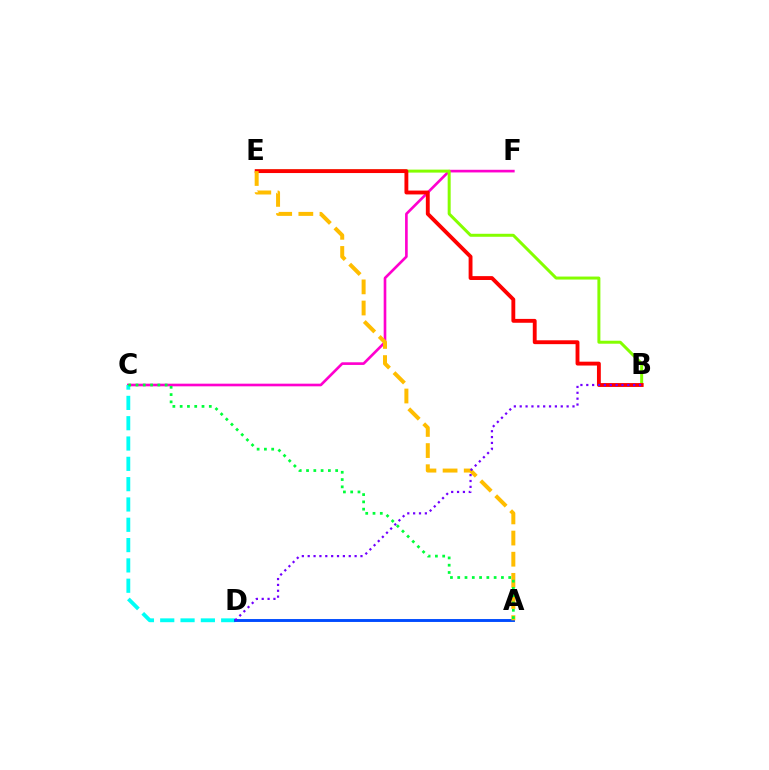{('C', 'F'): [{'color': '#ff00cf', 'line_style': 'solid', 'thickness': 1.91}], ('B', 'E'): [{'color': '#84ff00', 'line_style': 'solid', 'thickness': 2.15}, {'color': '#ff0000', 'line_style': 'solid', 'thickness': 2.78}], ('C', 'D'): [{'color': '#00fff6', 'line_style': 'dashed', 'thickness': 2.76}], ('A', 'D'): [{'color': '#004bff', 'line_style': 'solid', 'thickness': 2.09}], ('A', 'E'): [{'color': '#ffbd00', 'line_style': 'dashed', 'thickness': 2.87}], ('B', 'D'): [{'color': '#7200ff', 'line_style': 'dotted', 'thickness': 1.59}], ('A', 'C'): [{'color': '#00ff39', 'line_style': 'dotted', 'thickness': 1.98}]}